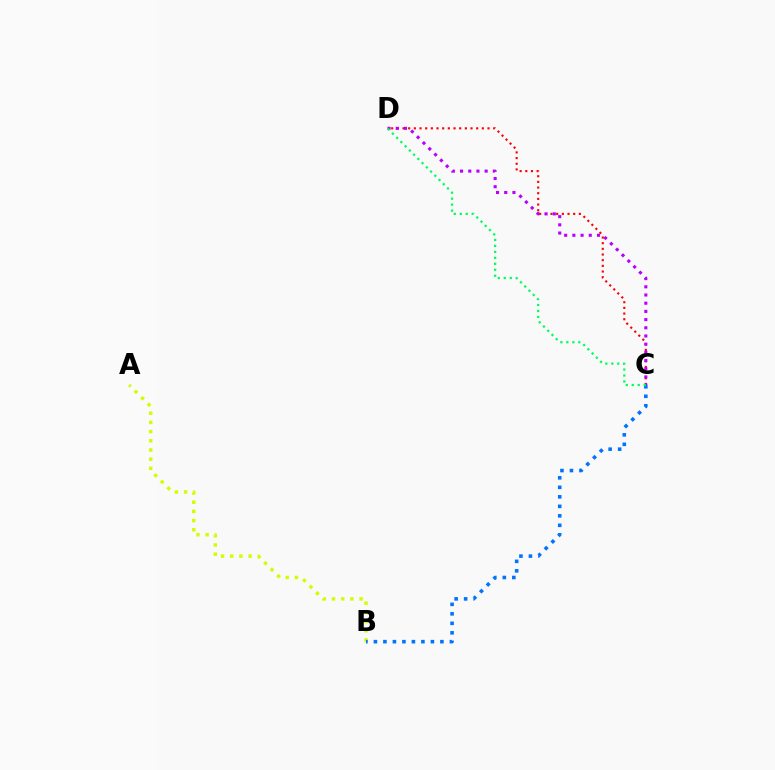{('C', 'D'): [{'color': '#ff0000', 'line_style': 'dotted', 'thickness': 1.54}, {'color': '#b900ff', 'line_style': 'dotted', 'thickness': 2.23}, {'color': '#00ff5c', 'line_style': 'dotted', 'thickness': 1.62}], ('A', 'B'): [{'color': '#d1ff00', 'line_style': 'dotted', 'thickness': 2.5}], ('B', 'C'): [{'color': '#0074ff', 'line_style': 'dotted', 'thickness': 2.58}]}